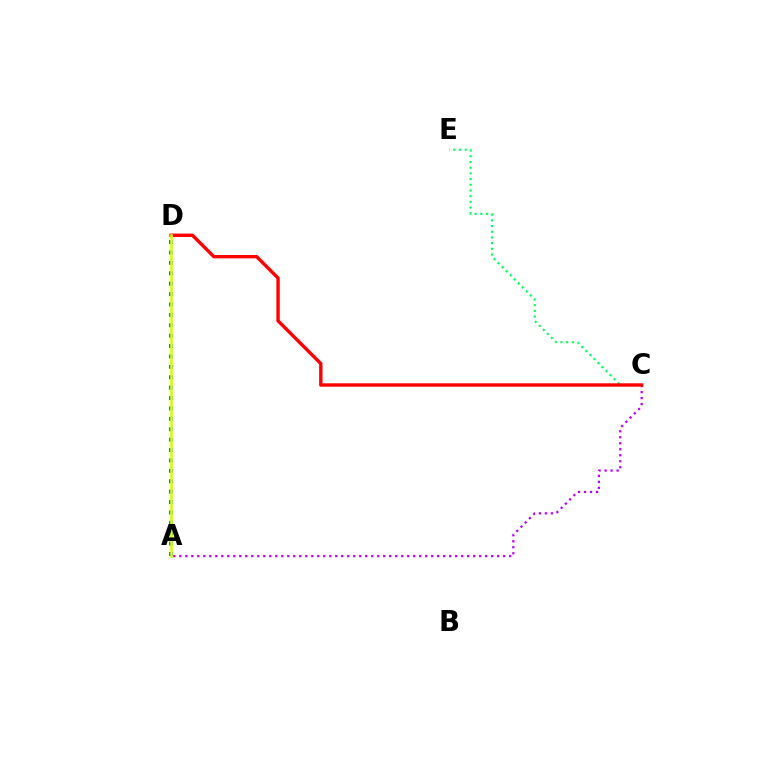{('C', 'E'): [{'color': '#00ff5c', 'line_style': 'dotted', 'thickness': 1.55}], ('A', 'C'): [{'color': '#b900ff', 'line_style': 'dotted', 'thickness': 1.63}], ('A', 'D'): [{'color': '#0074ff', 'line_style': 'dotted', 'thickness': 2.83}, {'color': '#d1ff00', 'line_style': 'solid', 'thickness': 1.85}], ('C', 'D'): [{'color': '#ff0000', 'line_style': 'solid', 'thickness': 2.44}]}